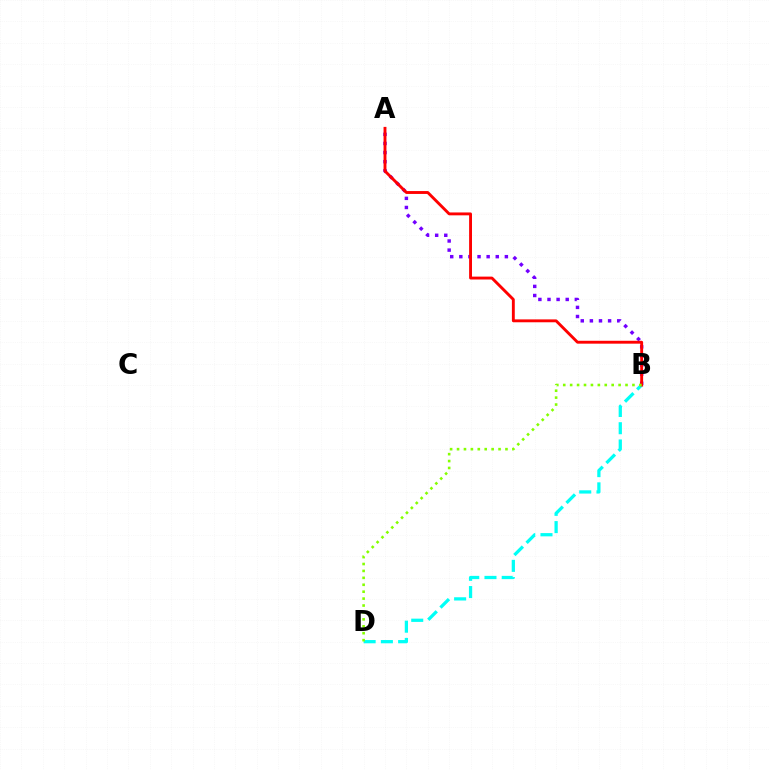{('A', 'B'): [{'color': '#7200ff', 'line_style': 'dotted', 'thickness': 2.48}, {'color': '#ff0000', 'line_style': 'solid', 'thickness': 2.08}], ('B', 'D'): [{'color': '#00fff6', 'line_style': 'dashed', 'thickness': 2.34}, {'color': '#84ff00', 'line_style': 'dotted', 'thickness': 1.88}]}